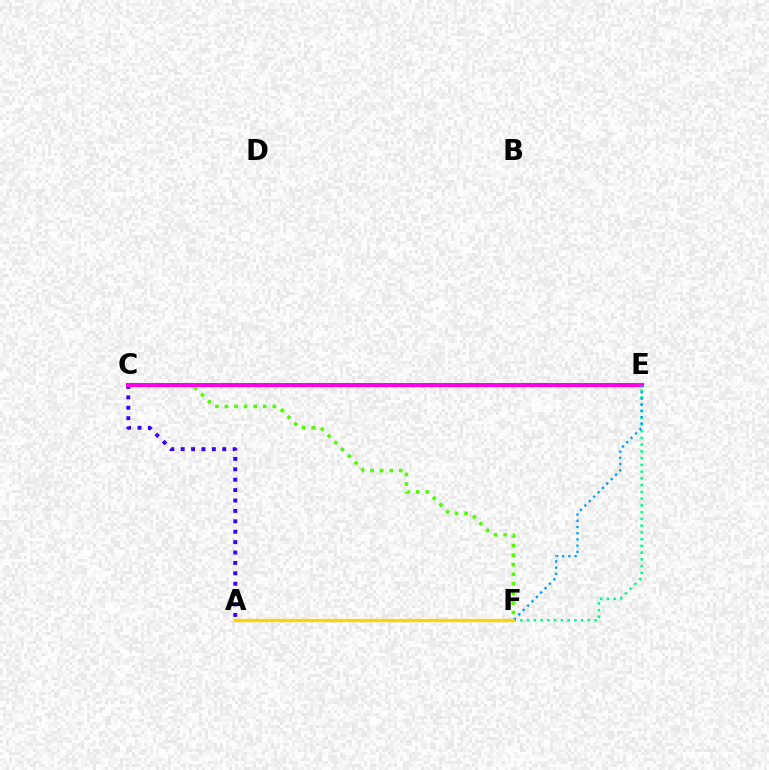{('C', 'E'): [{'color': '#ff0000', 'line_style': 'dotted', 'thickness': 2.48}, {'color': '#ff00ed', 'line_style': 'solid', 'thickness': 2.86}], ('C', 'F'): [{'color': '#4fff00', 'line_style': 'dotted', 'thickness': 2.6}], ('E', 'F'): [{'color': '#00ff86', 'line_style': 'dotted', 'thickness': 1.83}, {'color': '#009eff', 'line_style': 'dotted', 'thickness': 1.68}], ('A', 'C'): [{'color': '#3700ff', 'line_style': 'dotted', 'thickness': 2.83}], ('A', 'F'): [{'color': '#ffd500', 'line_style': 'solid', 'thickness': 2.38}]}